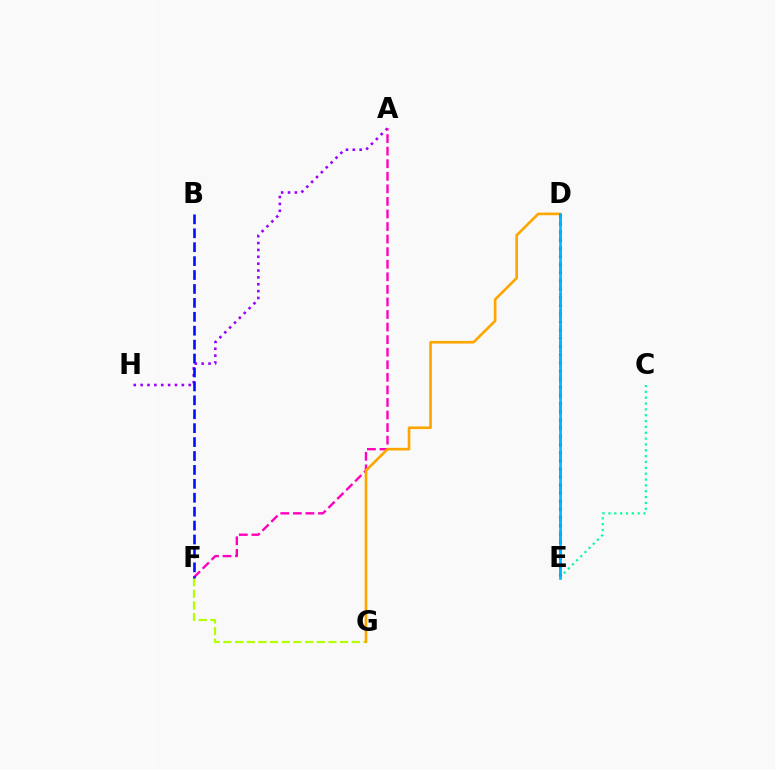{('F', 'G'): [{'color': '#b3ff00', 'line_style': 'dashed', 'thickness': 1.59}], ('C', 'E'): [{'color': '#00ff9d', 'line_style': 'dotted', 'thickness': 1.59}], ('D', 'E'): [{'color': '#08ff00', 'line_style': 'dashed', 'thickness': 2.15}, {'color': '#ff0000', 'line_style': 'dotted', 'thickness': 2.22}, {'color': '#00b5ff', 'line_style': 'solid', 'thickness': 1.89}], ('A', 'H'): [{'color': '#9b00ff', 'line_style': 'dotted', 'thickness': 1.87}], ('A', 'F'): [{'color': '#ff00bd', 'line_style': 'dashed', 'thickness': 1.71}], ('D', 'G'): [{'color': '#ffa500', 'line_style': 'solid', 'thickness': 1.89}], ('B', 'F'): [{'color': '#0010ff', 'line_style': 'dashed', 'thickness': 1.89}]}